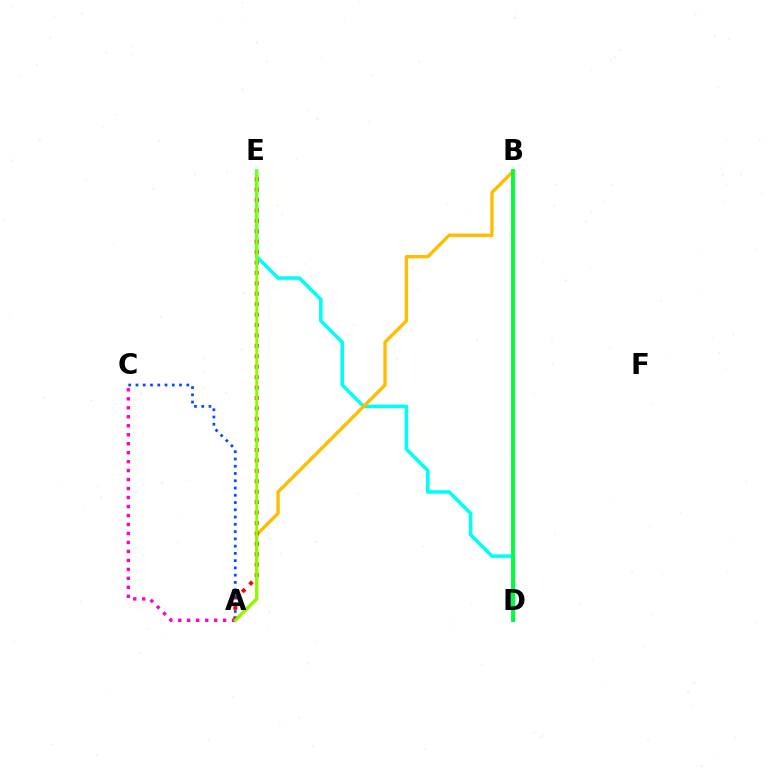{('D', 'E'): [{'color': '#00fff6', 'line_style': 'solid', 'thickness': 2.58}], ('A', 'B'): [{'color': '#ffbd00', 'line_style': 'solid', 'thickness': 2.42}], ('A', 'E'): [{'color': '#ff0000', 'line_style': 'dotted', 'thickness': 2.83}, {'color': '#84ff00', 'line_style': 'solid', 'thickness': 2.05}], ('B', 'D'): [{'color': '#7200ff', 'line_style': 'solid', 'thickness': 1.76}, {'color': '#00ff39', 'line_style': 'solid', 'thickness': 2.74}], ('A', 'C'): [{'color': '#ff00cf', 'line_style': 'dotted', 'thickness': 2.44}, {'color': '#004bff', 'line_style': 'dotted', 'thickness': 1.97}]}